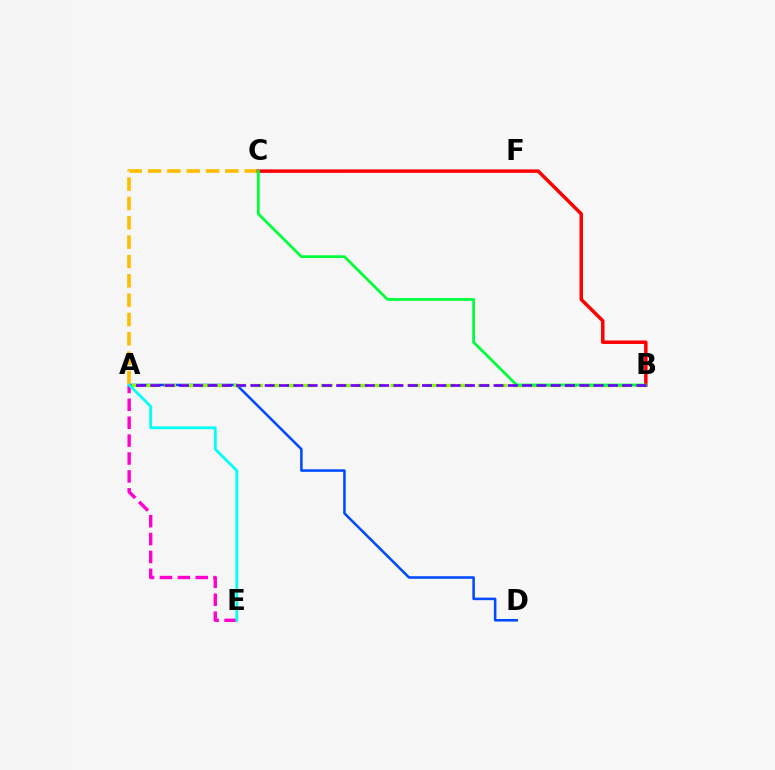{('A', 'D'): [{'color': '#004bff', 'line_style': 'solid', 'thickness': 1.83}], ('A', 'C'): [{'color': '#ffbd00', 'line_style': 'dashed', 'thickness': 2.63}], ('A', 'B'): [{'color': '#84ff00', 'line_style': 'dashed', 'thickness': 2.37}, {'color': '#7200ff', 'line_style': 'dashed', 'thickness': 1.94}], ('A', 'E'): [{'color': '#ff00cf', 'line_style': 'dashed', 'thickness': 2.43}, {'color': '#00fff6', 'line_style': 'solid', 'thickness': 2.01}], ('B', 'C'): [{'color': '#ff0000', 'line_style': 'solid', 'thickness': 2.5}, {'color': '#00ff39', 'line_style': 'solid', 'thickness': 1.98}]}